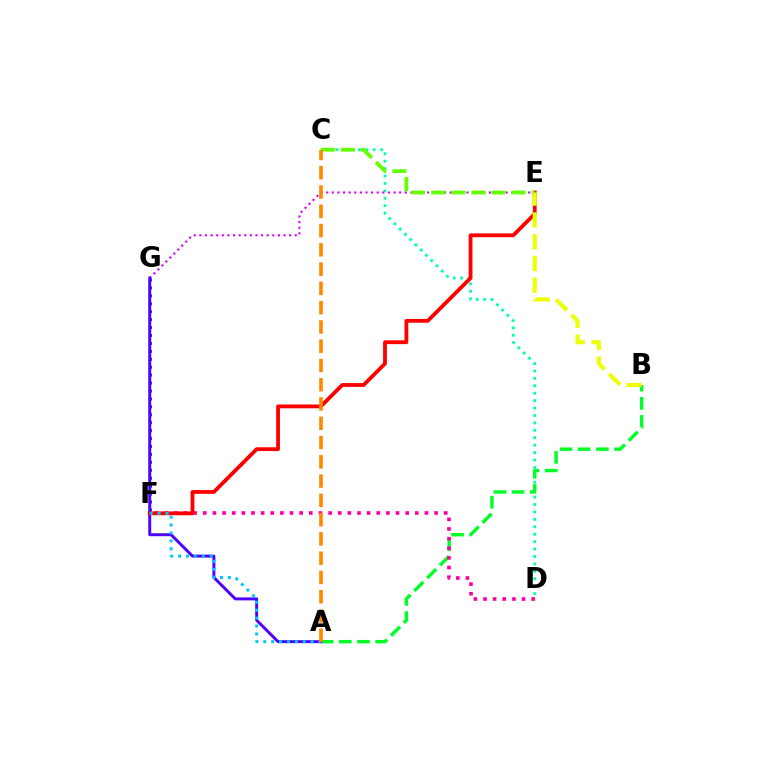{('C', 'D'): [{'color': '#00ffaf', 'line_style': 'dotted', 'thickness': 2.02}], ('E', 'G'): [{'color': '#d600ff', 'line_style': 'dotted', 'thickness': 1.52}], ('F', 'G'): [{'color': '#003fff', 'line_style': 'dotted', 'thickness': 2.15}], ('A', 'B'): [{'color': '#00ff27', 'line_style': 'dashed', 'thickness': 2.47}], ('D', 'F'): [{'color': '#ff00a0', 'line_style': 'dotted', 'thickness': 2.62}], ('A', 'G'): [{'color': '#4f00ff', 'line_style': 'solid', 'thickness': 2.13}], ('E', 'F'): [{'color': '#ff0000', 'line_style': 'solid', 'thickness': 2.75}], ('C', 'E'): [{'color': '#66ff00', 'line_style': 'dashed', 'thickness': 2.73}], ('B', 'E'): [{'color': '#eeff00', 'line_style': 'dashed', 'thickness': 2.96}], ('A', 'F'): [{'color': '#00c7ff', 'line_style': 'dotted', 'thickness': 2.15}], ('A', 'C'): [{'color': '#ff8800', 'line_style': 'dashed', 'thickness': 2.62}]}